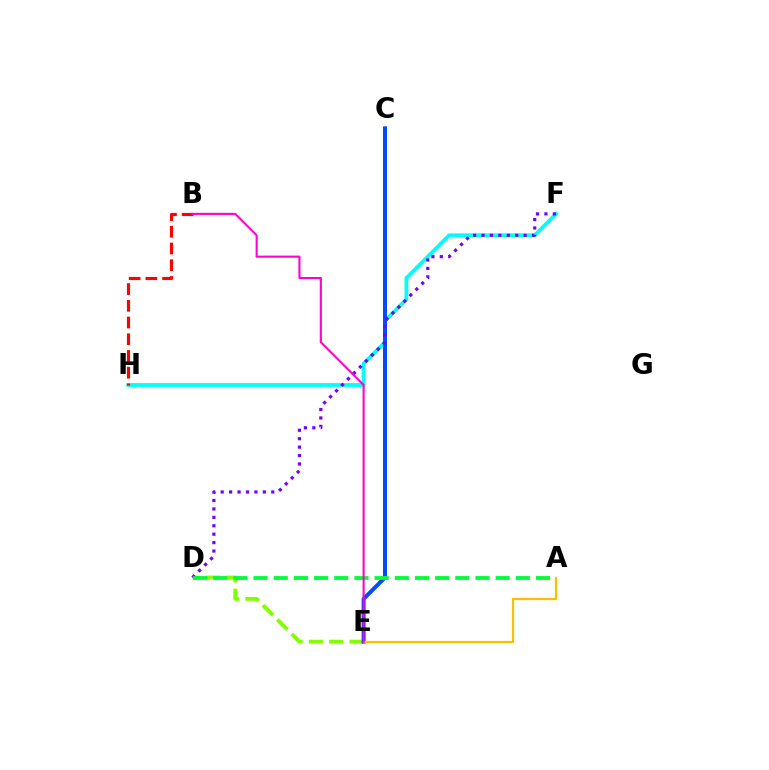{('D', 'E'): [{'color': '#84ff00', 'line_style': 'dashed', 'thickness': 2.76}], ('F', 'H'): [{'color': '#00fff6', 'line_style': 'solid', 'thickness': 2.73}], ('C', 'E'): [{'color': '#004bff', 'line_style': 'solid', 'thickness': 2.87}], ('B', 'H'): [{'color': '#ff0000', 'line_style': 'dashed', 'thickness': 2.27}], ('A', 'E'): [{'color': '#ffbd00', 'line_style': 'solid', 'thickness': 1.61}], ('D', 'F'): [{'color': '#7200ff', 'line_style': 'dotted', 'thickness': 2.29}], ('A', 'D'): [{'color': '#00ff39', 'line_style': 'dashed', 'thickness': 2.74}], ('B', 'E'): [{'color': '#ff00cf', 'line_style': 'solid', 'thickness': 1.51}]}